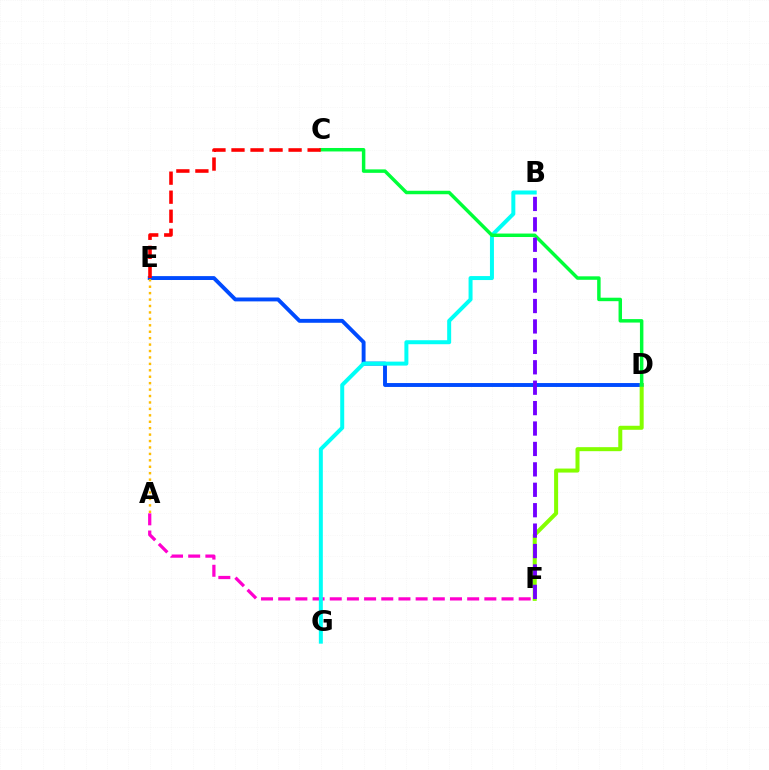{('A', 'F'): [{'color': '#ff00cf', 'line_style': 'dashed', 'thickness': 2.33}], ('D', 'E'): [{'color': '#004bff', 'line_style': 'solid', 'thickness': 2.8}], ('D', 'F'): [{'color': '#84ff00', 'line_style': 'solid', 'thickness': 2.89}], ('B', 'G'): [{'color': '#00fff6', 'line_style': 'solid', 'thickness': 2.87}], ('C', 'D'): [{'color': '#00ff39', 'line_style': 'solid', 'thickness': 2.5}], ('B', 'F'): [{'color': '#7200ff', 'line_style': 'dashed', 'thickness': 2.77}], ('A', 'E'): [{'color': '#ffbd00', 'line_style': 'dotted', 'thickness': 1.75}], ('C', 'E'): [{'color': '#ff0000', 'line_style': 'dashed', 'thickness': 2.59}]}